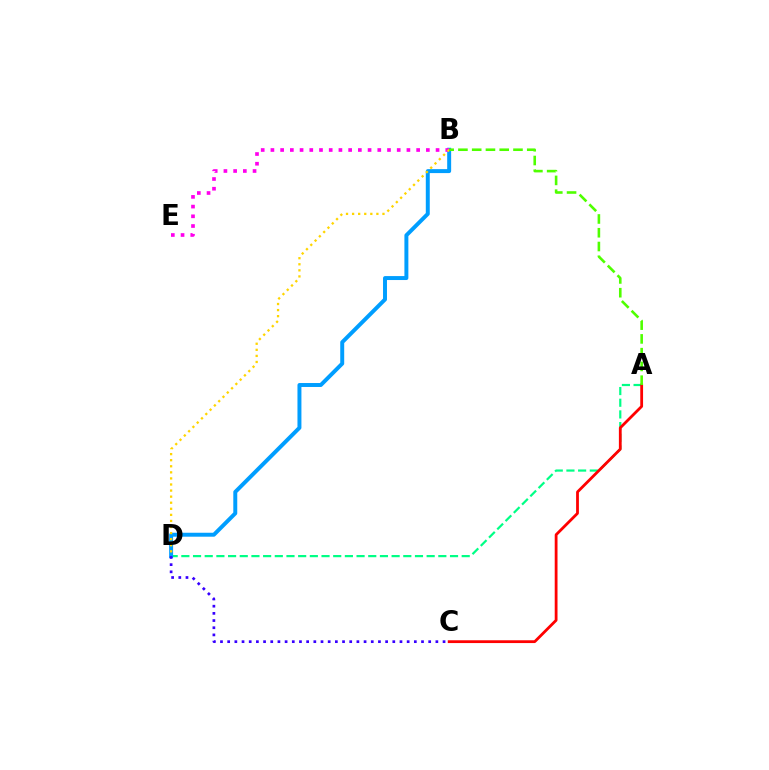{('A', 'D'): [{'color': '#00ff86', 'line_style': 'dashed', 'thickness': 1.59}], ('B', 'D'): [{'color': '#009eff', 'line_style': 'solid', 'thickness': 2.85}, {'color': '#ffd500', 'line_style': 'dotted', 'thickness': 1.65}], ('C', 'D'): [{'color': '#3700ff', 'line_style': 'dotted', 'thickness': 1.95}], ('A', 'C'): [{'color': '#ff0000', 'line_style': 'solid', 'thickness': 2.01}], ('B', 'E'): [{'color': '#ff00ed', 'line_style': 'dotted', 'thickness': 2.64}], ('A', 'B'): [{'color': '#4fff00', 'line_style': 'dashed', 'thickness': 1.87}]}